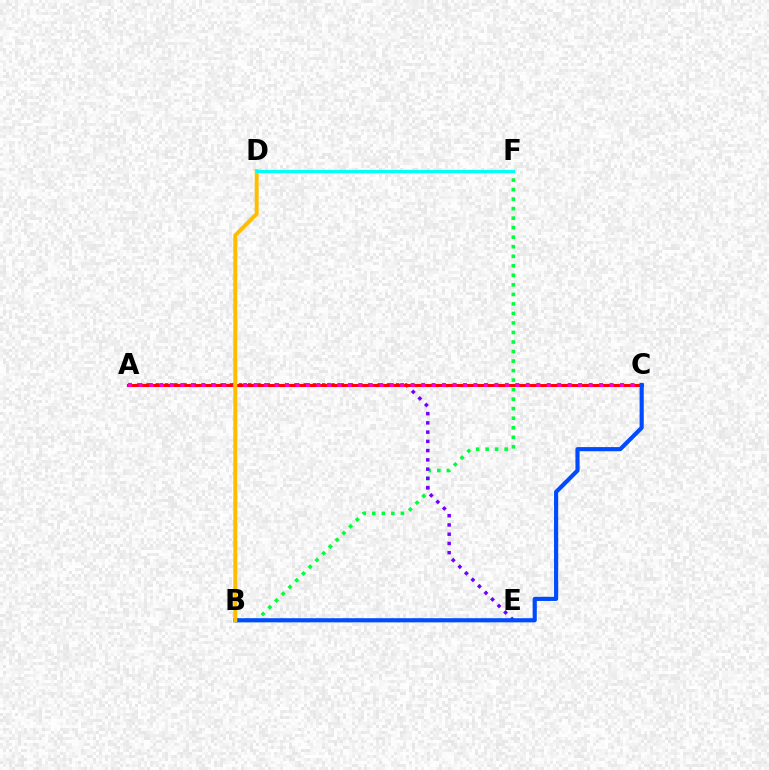{('B', 'F'): [{'color': '#00ff39', 'line_style': 'dotted', 'thickness': 2.59}], ('A', 'C'): [{'color': '#84ff00', 'line_style': 'dashed', 'thickness': 2.31}, {'color': '#ff0000', 'line_style': 'solid', 'thickness': 2.13}, {'color': '#ff00cf', 'line_style': 'dotted', 'thickness': 2.84}], ('A', 'E'): [{'color': '#7200ff', 'line_style': 'dotted', 'thickness': 2.51}], ('B', 'C'): [{'color': '#004bff', 'line_style': 'solid', 'thickness': 2.99}], ('B', 'D'): [{'color': '#ffbd00', 'line_style': 'solid', 'thickness': 2.84}], ('D', 'F'): [{'color': '#00fff6', 'line_style': 'solid', 'thickness': 2.32}]}